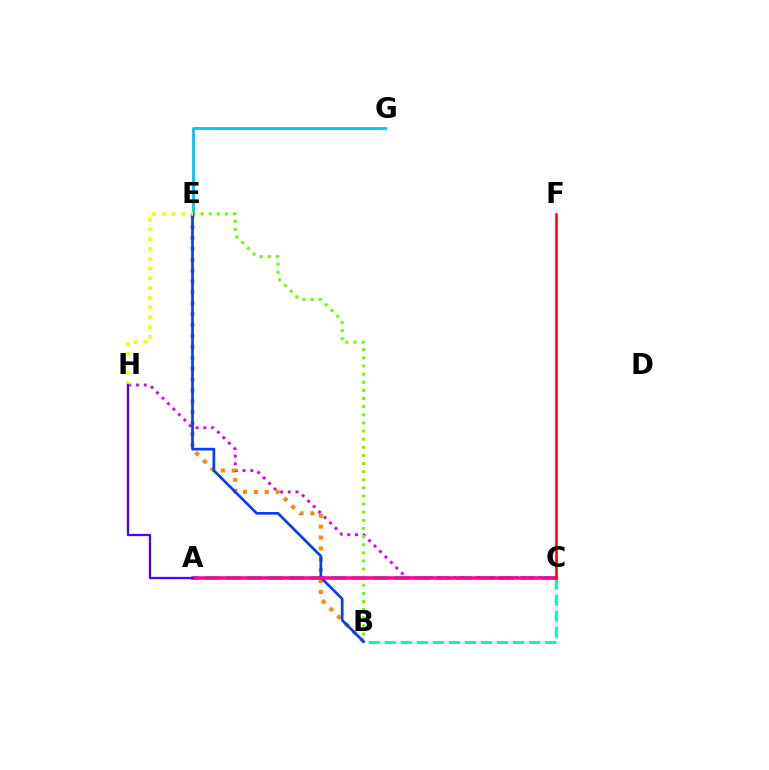{('A', 'C'): [{'color': '#00ff27', 'line_style': 'dashed', 'thickness': 2.85}, {'color': '#ff00a0', 'line_style': 'solid', 'thickness': 2.53}], ('E', 'G'): [{'color': '#00c7ff', 'line_style': 'solid', 'thickness': 2.08}], ('C', 'H'): [{'color': '#d600ff', 'line_style': 'dotted', 'thickness': 2.1}], ('B', 'E'): [{'color': '#66ff00', 'line_style': 'dotted', 'thickness': 2.21}, {'color': '#ff8800', 'line_style': 'dotted', 'thickness': 2.96}, {'color': '#003fff', 'line_style': 'solid', 'thickness': 1.94}], ('B', 'C'): [{'color': '#00ffaf', 'line_style': 'dashed', 'thickness': 2.18}], ('E', 'H'): [{'color': '#eeff00', 'line_style': 'dotted', 'thickness': 2.65}], ('A', 'H'): [{'color': '#4f00ff', 'line_style': 'solid', 'thickness': 1.66}], ('C', 'F'): [{'color': '#ff0000', 'line_style': 'solid', 'thickness': 1.83}]}